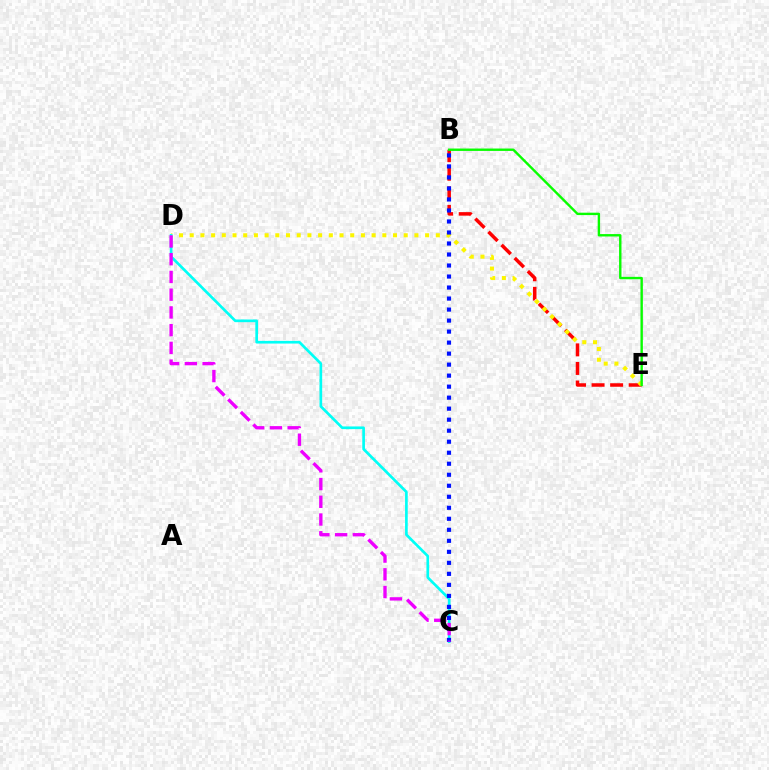{('B', 'E'): [{'color': '#ff0000', 'line_style': 'dashed', 'thickness': 2.52}, {'color': '#08ff00', 'line_style': 'solid', 'thickness': 1.72}], ('D', 'E'): [{'color': '#fcf500', 'line_style': 'dotted', 'thickness': 2.91}], ('C', 'D'): [{'color': '#00fff6', 'line_style': 'solid', 'thickness': 1.92}, {'color': '#ee00ff', 'line_style': 'dashed', 'thickness': 2.41}], ('B', 'C'): [{'color': '#0010ff', 'line_style': 'dotted', 'thickness': 2.99}]}